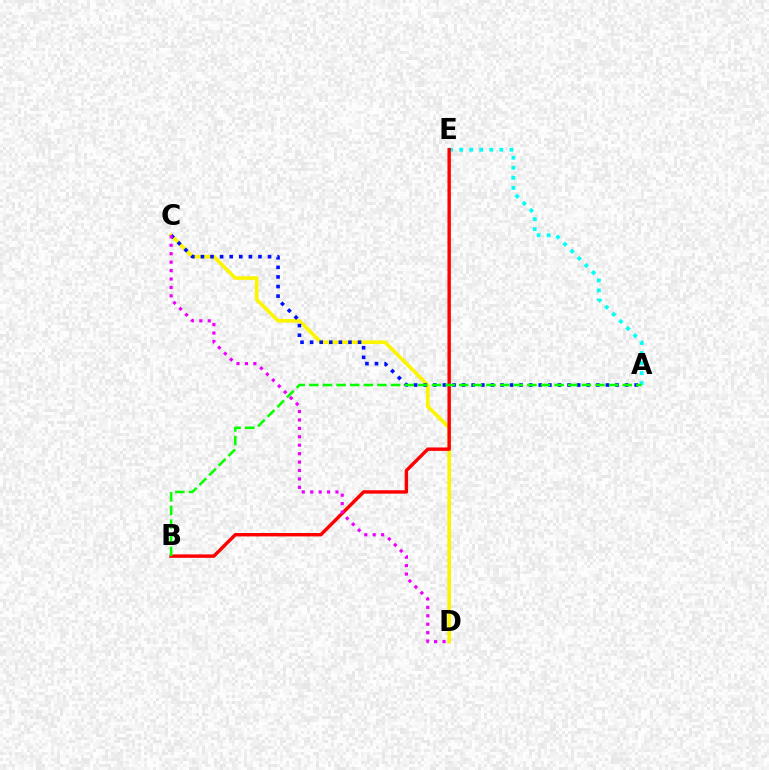{('A', 'E'): [{'color': '#00fff6', 'line_style': 'dotted', 'thickness': 2.73}], ('C', 'D'): [{'color': '#fcf500', 'line_style': 'solid', 'thickness': 2.63}, {'color': '#ee00ff', 'line_style': 'dotted', 'thickness': 2.29}], ('A', 'C'): [{'color': '#0010ff', 'line_style': 'dotted', 'thickness': 2.61}], ('B', 'E'): [{'color': '#ff0000', 'line_style': 'solid', 'thickness': 2.46}], ('A', 'B'): [{'color': '#08ff00', 'line_style': 'dashed', 'thickness': 1.85}]}